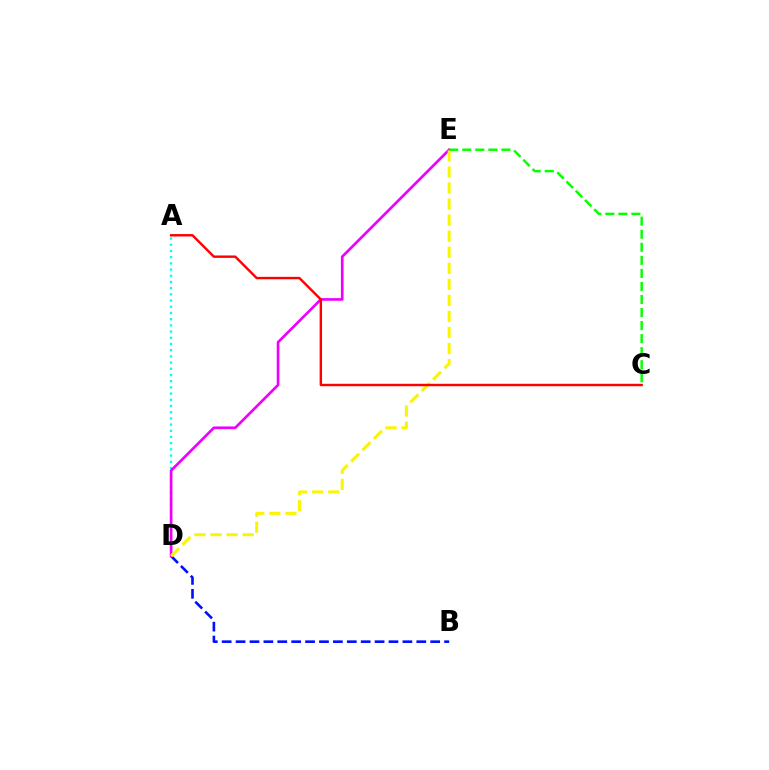{('A', 'D'): [{'color': '#00fff6', 'line_style': 'dotted', 'thickness': 1.68}], ('B', 'D'): [{'color': '#0010ff', 'line_style': 'dashed', 'thickness': 1.89}], ('D', 'E'): [{'color': '#ee00ff', 'line_style': 'solid', 'thickness': 1.92}, {'color': '#fcf500', 'line_style': 'dashed', 'thickness': 2.18}], ('A', 'C'): [{'color': '#ff0000', 'line_style': 'solid', 'thickness': 1.74}], ('C', 'E'): [{'color': '#08ff00', 'line_style': 'dashed', 'thickness': 1.77}]}